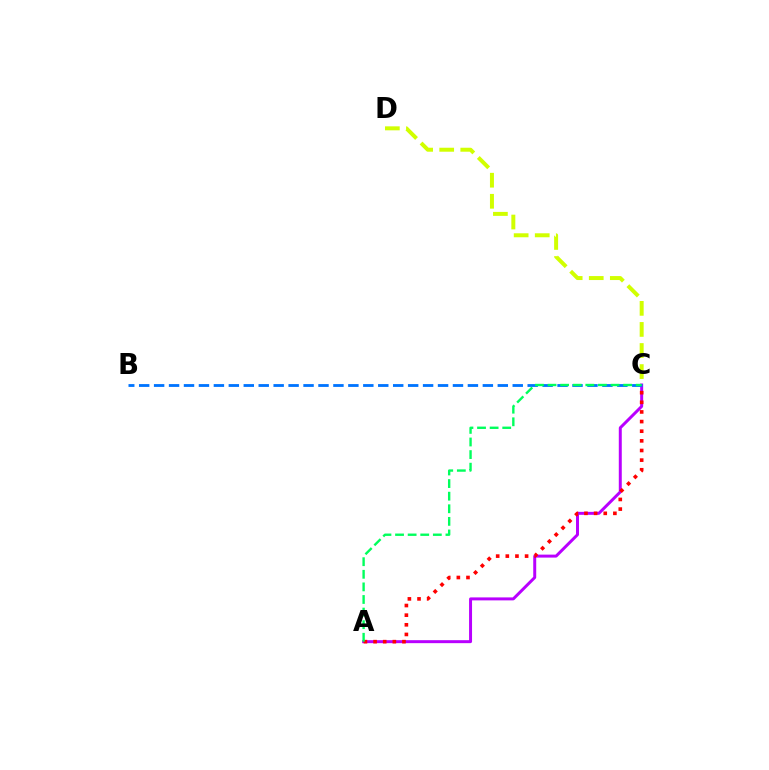{('A', 'C'): [{'color': '#b900ff', 'line_style': 'solid', 'thickness': 2.14}, {'color': '#ff0000', 'line_style': 'dotted', 'thickness': 2.62}, {'color': '#00ff5c', 'line_style': 'dashed', 'thickness': 1.71}], ('C', 'D'): [{'color': '#d1ff00', 'line_style': 'dashed', 'thickness': 2.86}], ('B', 'C'): [{'color': '#0074ff', 'line_style': 'dashed', 'thickness': 2.03}]}